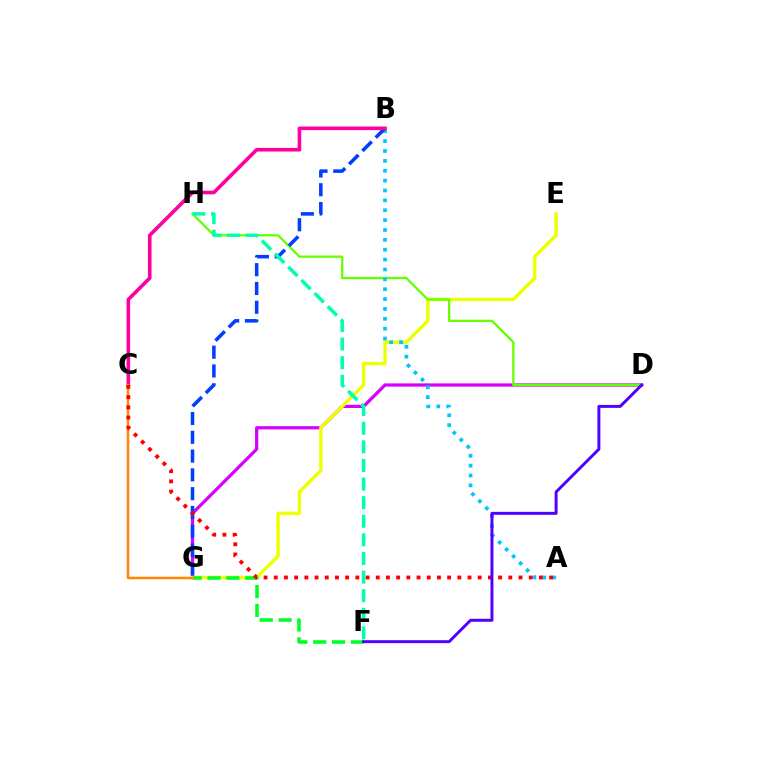{('D', 'G'): [{'color': '#d600ff', 'line_style': 'solid', 'thickness': 2.33}], ('E', 'G'): [{'color': '#eeff00', 'line_style': 'solid', 'thickness': 2.45}], ('D', 'H'): [{'color': '#66ff00', 'line_style': 'solid', 'thickness': 1.65}], ('A', 'B'): [{'color': '#00c7ff', 'line_style': 'dotted', 'thickness': 2.68}], ('B', 'G'): [{'color': '#003fff', 'line_style': 'dashed', 'thickness': 2.55}], ('F', 'G'): [{'color': '#00ff27', 'line_style': 'dashed', 'thickness': 2.56}], ('B', 'C'): [{'color': '#ff00a0', 'line_style': 'solid', 'thickness': 2.61}], ('C', 'G'): [{'color': '#ff8800', 'line_style': 'solid', 'thickness': 1.8}], ('A', 'C'): [{'color': '#ff0000', 'line_style': 'dotted', 'thickness': 2.77}], ('F', 'H'): [{'color': '#00ffaf', 'line_style': 'dashed', 'thickness': 2.53}], ('D', 'F'): [{'color': '#4f00ff', 'line_style': 'solid', 'thickness': 2.12}]}